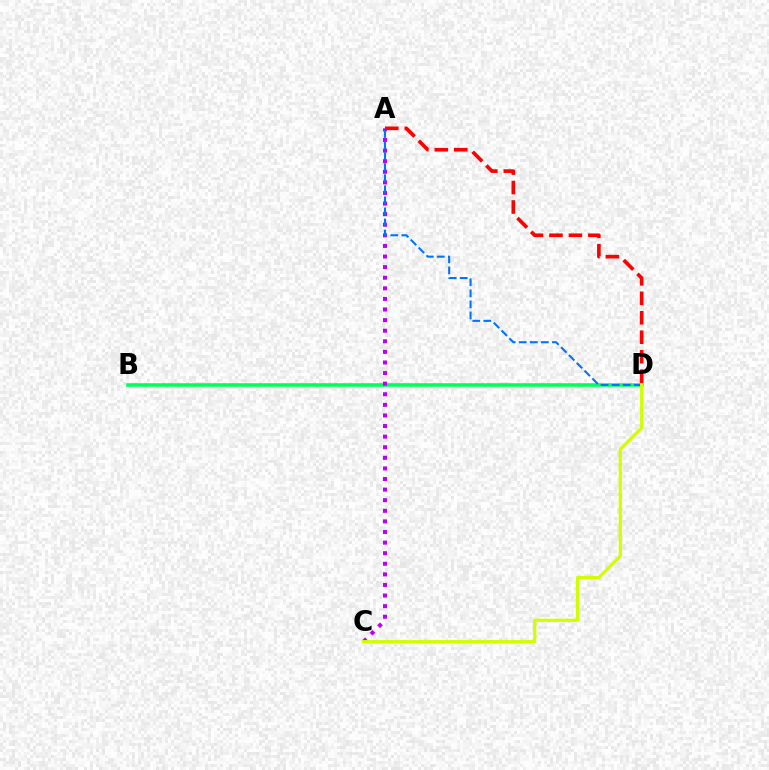{('B', 'D'): [{'color': '#00ff5c', 'line_style': 'solid', 'thickness': 2.56}], ('A', 'C'): [{'color': '#b900ff', 'line_style': 'dotted', 'thickness': 2.88}], ('A', 'D'): [{'color': '#0074ff', 'line_style': 'dashed', 'thickness': 1.5}, {'color': '#ff0000', 'line_style': 'dashed', 'thickness': 2.64}], ('C', 'D'): [{'color': '#d1ff00', 'line_style': 'solid', 'thickness': 2.3}]}